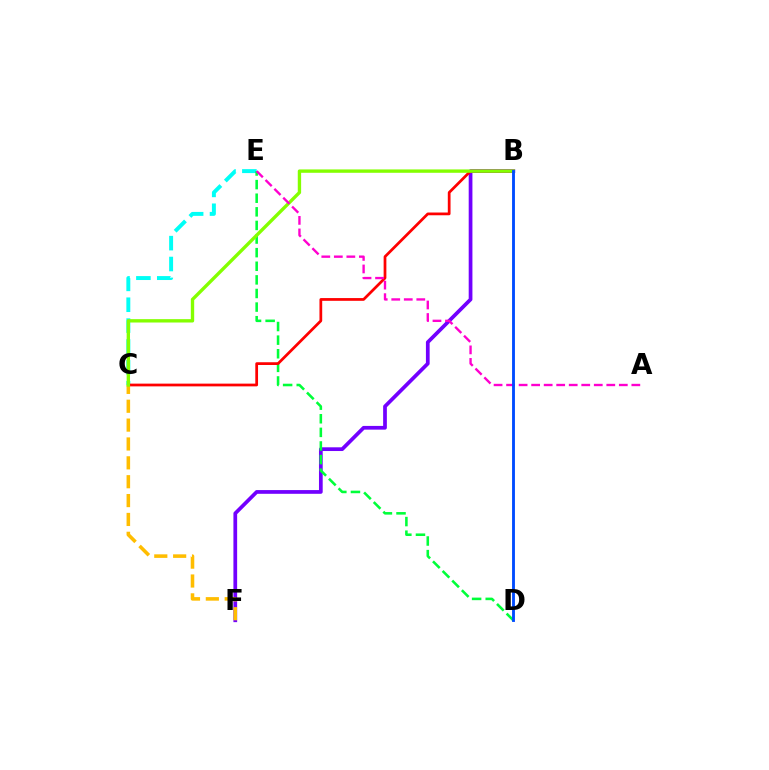{('B', 'F'): [{'color': '#7200ff', 'line_style': 'solid', 'thickness': 2.68}], ('C', 'E'): [{'color': '#00fff6', 'line_style': 'dashed', 'thickness': 2.84}], ('D', 'E'): [{'color': '#00ff39', 'line_style': 'dashed', 'thickness': 1.85}], ('B', 'C'): [{'color': '#ff0000', 'line_style': 'solid', 'thickness': 1.97}, {'color': '#84ff00', 'line_style': 'solid', 'thickness': 2.42}], ('C', 'F'): [{'color': '#ffbd00', 'line_style': 'dashed', 'thickness': 2.56}], ('A', 'E'): [{'color': '#ff00cf', 'line_style': 'dashed', 'thickness': 1.7}], ('B', 'D'): [{'color': '#004bff', 'line_style': 'solid', 'thickness': 2.06}]}